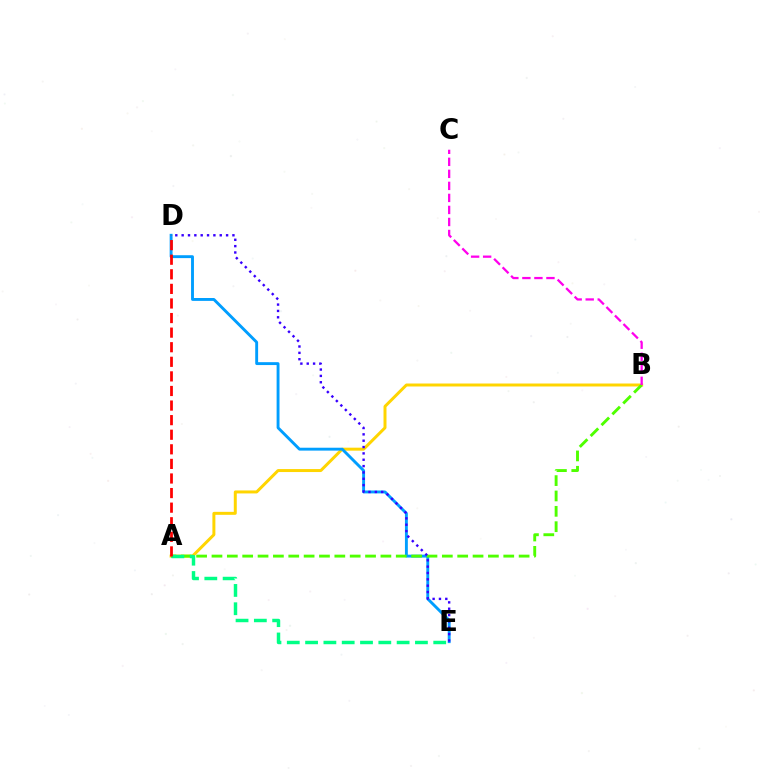{('A', 'B'): [{'color': '#ffd500', 'line_style': 'solid', 'thickness': 2.15}, {'color': '#4fff00', 'line_style': 'dashed', 'thickness': 2.09}], ('D', 'E'): [{'color': '#009eff', 'line_style': 'solid', 'thickness': 2.08}, {'color': '#3700ff', 'line_style': 'dotted', 'thickness': 1.72}], ('B', 'C'): [{'color': '#ff00ed', 'line_style': 'dashed', 'thickness': 1.63}], ('A', 'E'): [{'color': '#00ff86', 'line_style': 'dashed', 'thickness': 2.49}], ('A', 'D'): [{'color': '#ff0000', 'line_style': 'dashed', 'thickness': 1.98}]}